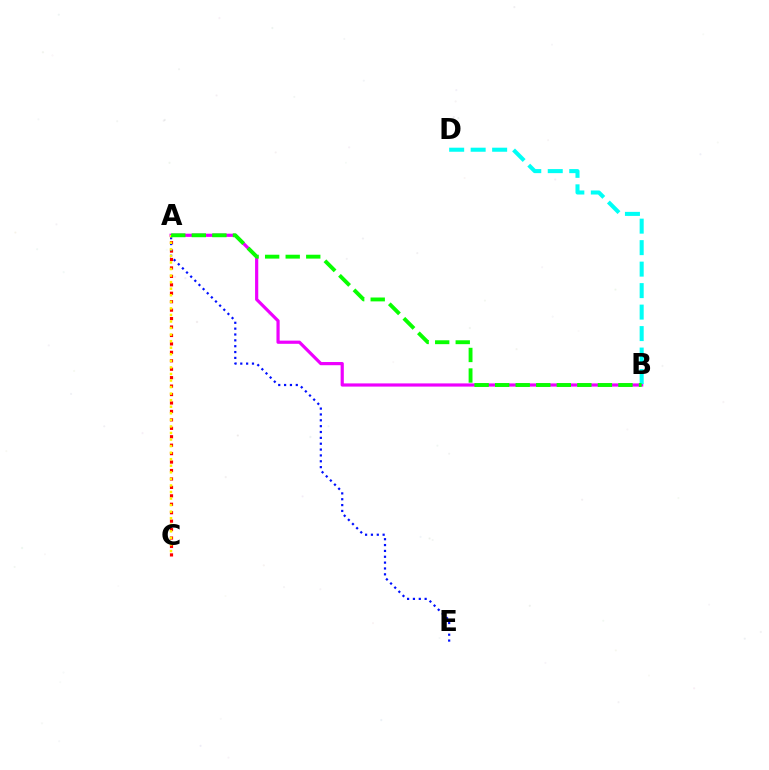{('A', 'C'): [{'color': '#ff0000', 'line_style': 'dotted', 'thickness': 2.29}, {'color': '#fcf500', 'line_style': 'dotted', 'thickness': 1.78}], ('A', 'E'): [{'color': '#0010ff', 'line_style': 'dotted', 'thickness': 1.59}], ('A', 'B'): [{'color': '#ee00ff', 'line_style': 'solid', 'thickness': 2.3}, {'color': '#08ff00', 'line_style': 'dashed', 'thickness': 2.79}], ('B', 'D'): [{'color': '#00fff6', 'line_style': 'dashed', 'thickness': 2.92}]}